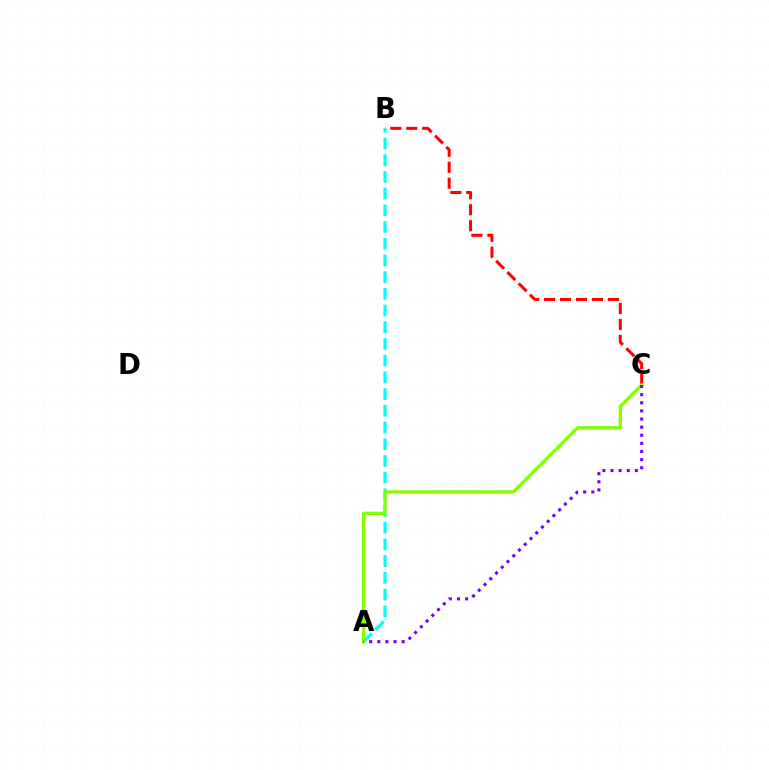{('B', 'C'): [{'color': '#ff0000', 'line_style': 'dashed', 'thickness': 2.17}], ('A', 'B'): [{'color': '#00fff6', 'line_style': 'dashed', 'thickness': 2.27}], ('A', 'C'): [{'color': '#84ff00', 'line_style': 'solid', 'thickness': 2.37}, {'color': '#7200ff', 'line_style': 'dotted', 'thickness': 2.21}]}